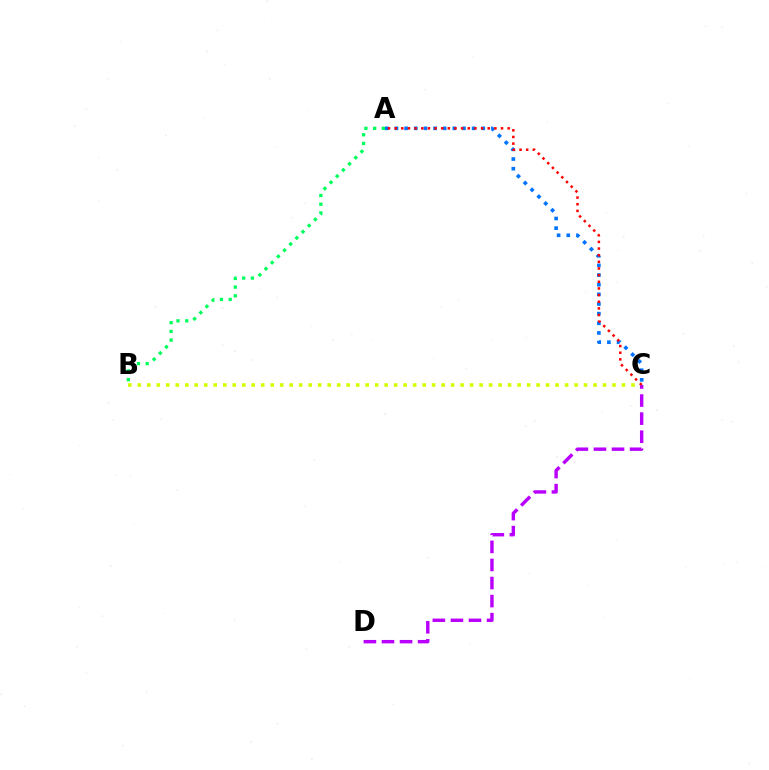{('A', 'C'): [{'color': '#0074ff', 'line_style': 'dotted', 'thickness': 2.62}, {'color': '#ff0000', 'line_style': 'dotted', 'thickness': 1.81}], ('A', 'B'): [{'color': '#00ff5c', 'line_style': 'dotted', 'thickness': 2.37}], ('B', 'C'): [{'color': '#d1ff00', 'line_style': 'dotted', 'thickness': 2.58}], ('C', 'D'): [{'color': '#b900ff', 'line_style': 'dashed', 'thickness': 2.45}]}